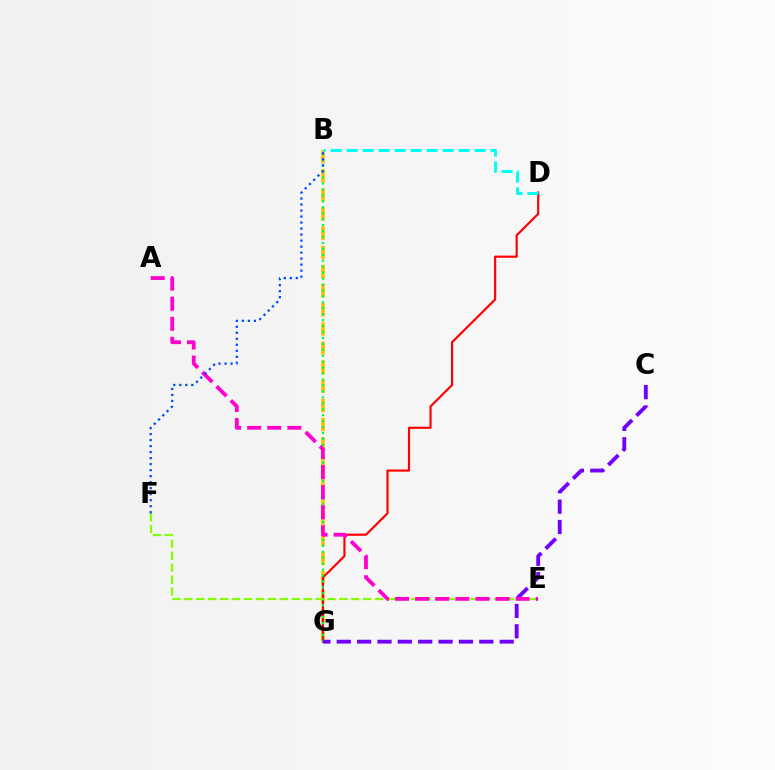{('B', 'G'): [{'color': '#ffbd00', 'line_style': 'dashed', 'thickness': 2.6}, {'color': '#00ff39', 'line_style': 'dotted', 'thickness': 1.61}], ('D', 'G'): [{'color': '#ff0000', 'line_style': 'solid', 'thickness': 1.56}], ('E', 'F'): [{'color': '#84ff00', 'line_style': 'dashed', 'thickness': 1.62}], ('C', 'G'): [{'color': '#7200ff', 'line_style': 'dashed', 'thickness': 2.77}], ('A', 'E'): [{'color': '#ff00cf', 'line_style': 'dashed', 'thickness': 2.73}], ('B', 'D'): [{'color': '#00fff6', 'line_style': 'dashed', 'thickness': 2.17}], ('B', 'F'): [{'color': '#004bff', 'line_style': 'dotted', 'thickness': 1.63}]}